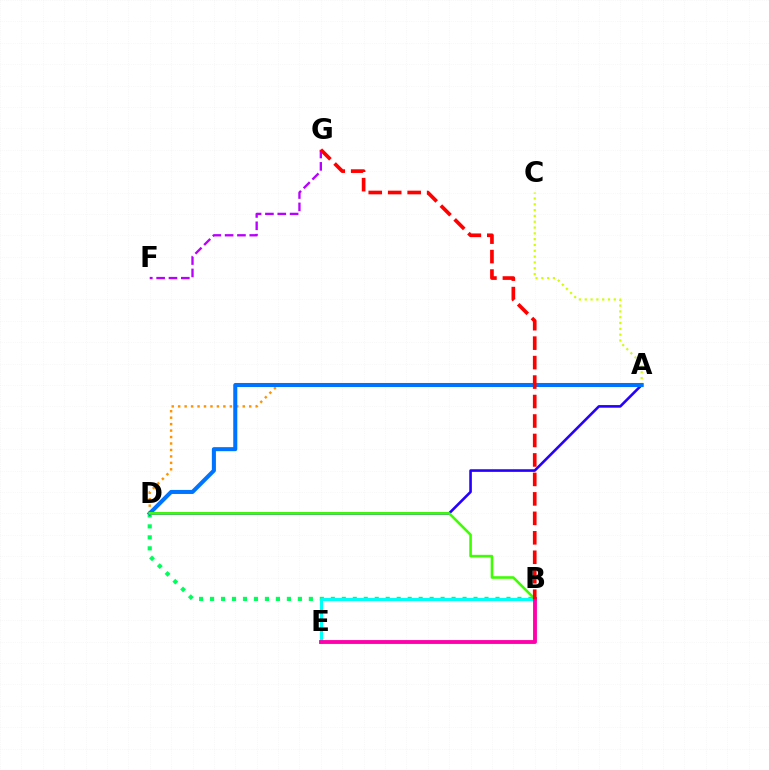{('A', 'C'): [{'color': '#d1ff00', 'line_style': 'dotted', 'thickness': 1.58}], ('A', 'D'): [{'color': '#2500ff', 'line_style': 'solid', 'thickness': 1.88}, {'color': '#ff9400', 'line_style': 'dotted', 'thickness': 1.75}, {'color': '#0074ff', 'line_style': 'solid', 'thickness': 2.91}], ('B', 'D'): [{'color': '#00ff5c', 'line_style': 'dotted', 'thickness': 2.98}, {'color': '#3dff00', 'line_style': 'solid', 'thickness': 1.86}], ('B', 'E'): [{'color': '#00fff6', 'line_style': 'solid', 'thickness': 2.17}, {'color': '#ff00ac', 'line_style': 'solid', 'thickness': 2.77}], ('F', 'G'): [{'color': '#b900ff', 'line_style': 'dashed', 'thickness': 1.68}], ('B', 'G'): [{'color': '#ff0000', 'line_style': 'dashed', 'thickness': 2.64}]}